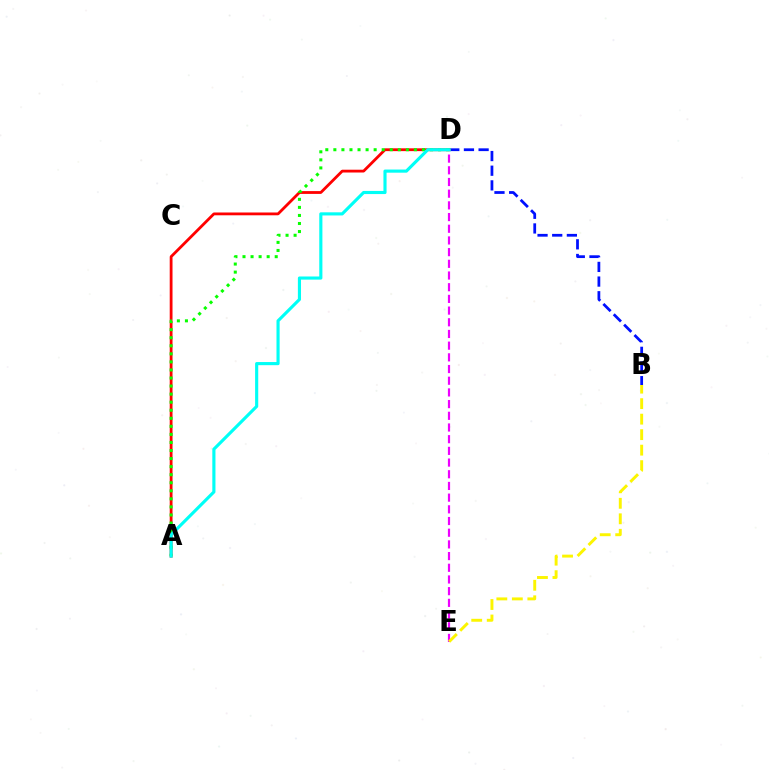{('B', 'D'): [{'color': '#0010ff', 'line_style': 'dashed', 'thickness': 1.99}], ('D', 'E'): [{'color': '#ee00ff', 'line_style': 'dashed', 'thickness': 1.59}], ('B', 'E'): [{'color': '#fcf500', 'line_style': 'dashed', 'thickness': 2.11}], ('A', 'D'): [{'color': '#ff0000', 'line_style': 'solid', 'thickness': 2.02}, {'color': '#08ff00', 'line_style': 'dotted', 'thickness': 2.19}, {'color': '#00fff6', 'line_style': 'solid', 'thickness': 2.26}]}